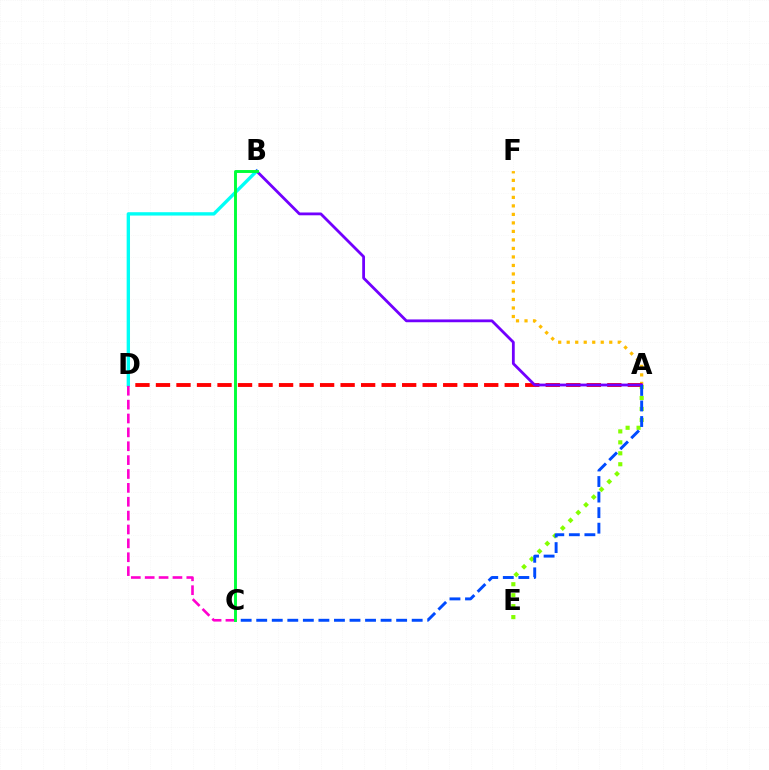{('A', 'E'): [{'color': '#84ff00', 'line_style': 'dotted', 'thickness': 2.98}], ('A', 'F'): [{'color': '#ffbd00', 'line_style': 'dotted', 'thickness': 2.31}], ('A', 'D'): [{'color': '#ff0000', 'line_style': 'dashed', 'thickness': 2.79}], ('B', 'D'): [{'color': '#00fff6', 'line_style': 'solid', 'thickness': 2.41}], ('C', 'D'): [{'color': '#ff00cf', 'line_style': 'dashed', 'thickness': 1.88}], ('A', 'B'): [{'color': '#7200ff', 'line_style': 'solid', 'thickness': 2.02}], ('A', 'C'): [{'color': '#004bff', 'line_style': 'dashed', 'thickness': 2.11}], ('B', 'C'): [{'color': '#00ff39', 'line_style': 'solid', 'thickness': 2.1}]}